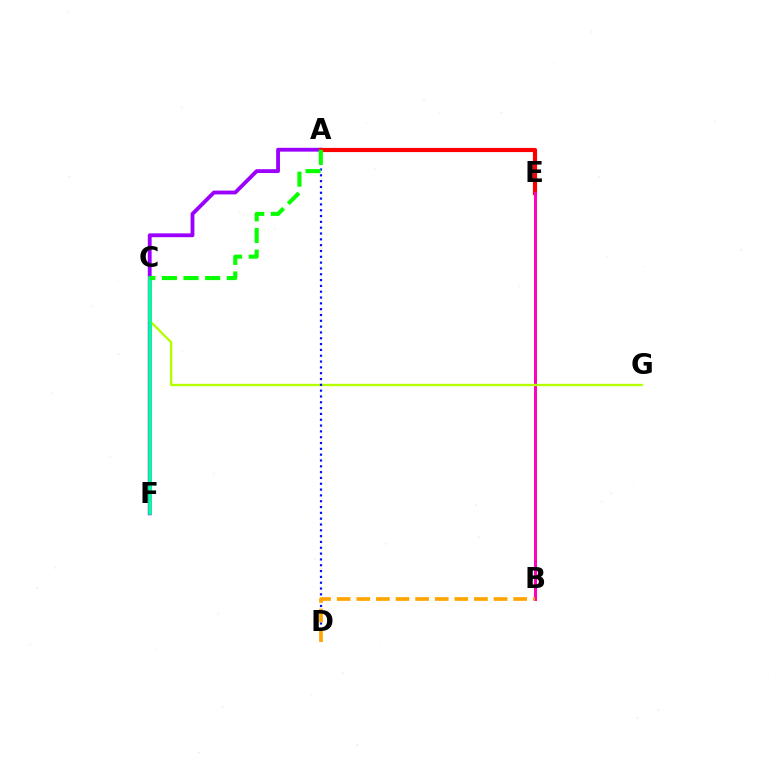{('A', 'F'): [{'color': '#9b00ff', 'line_style': 'solid', 'thickness': 2.76}], ('A', 'E'): [{'color': '#ff0000', 'line_style': 'solid', 'thickness': 2.99}], ('B', 'E'): [{'color': '#ff00bd', 'line_style': 'solid', 'thickness': 2.15}], ('C', 'G'): [{'color': '#b3ff00', 'line_style': 'solid', 'thickness': 1.69}], ('A', 'D'): [{'color': '#0010ff', 'line_style': 'dotted', 'thickness': 1.58}], ('B', 'D'): [{'color': '#ffa500', 'line_style': 'dashed', 'thickness': 2.66}], ('C', 'F'): [{'color': '#00b5ff', 'line_style': 'dotted', 'thickness': 1.59}, {'color': '#00ff9d', 'line_style': 'solid', 'thickness': 2.6}], ('A', 'C'): [{'color': '#08ff00', 'line_style': 'dashed', 'thickness': 2.94}]}